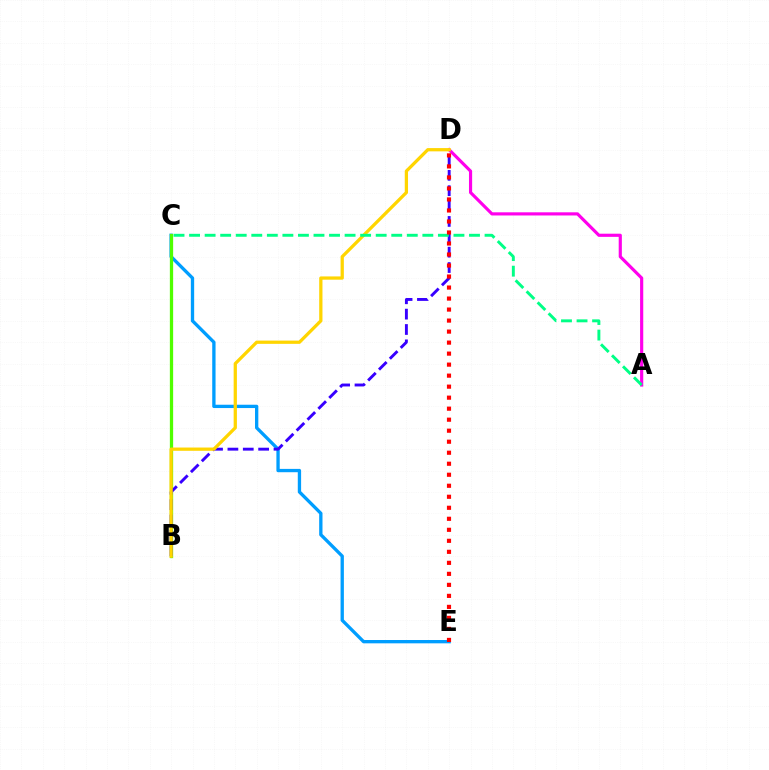{('C', 'E'): [{'color': '#009eff', 'line_style': 'solid', 'thickness': 2.39}], ('B', 'C'): [{'color': '#4fff00', 'line_style': 'solid', 'thickness': 2.36}], ('B', 'D'): [{'color': '#3700ff', 'line_style': 'dashed', 'thickness': 2.09}, {'color': '#ffd500', 'line_style': 'solid', 'thickness': 2.35}], ('A', 'D'): [{'color': '#ff00ed', 'line_style': 'solid', 'thickness': 2.27}], ('A', 'C'): [{'color': '#00ff86', 'line_style': 'dashed', 'thickness': 2.11}], ('D', 'E'): [{'color': '#ff0000', 'line_style': 'dotted', 'thickness': 2.99}]}